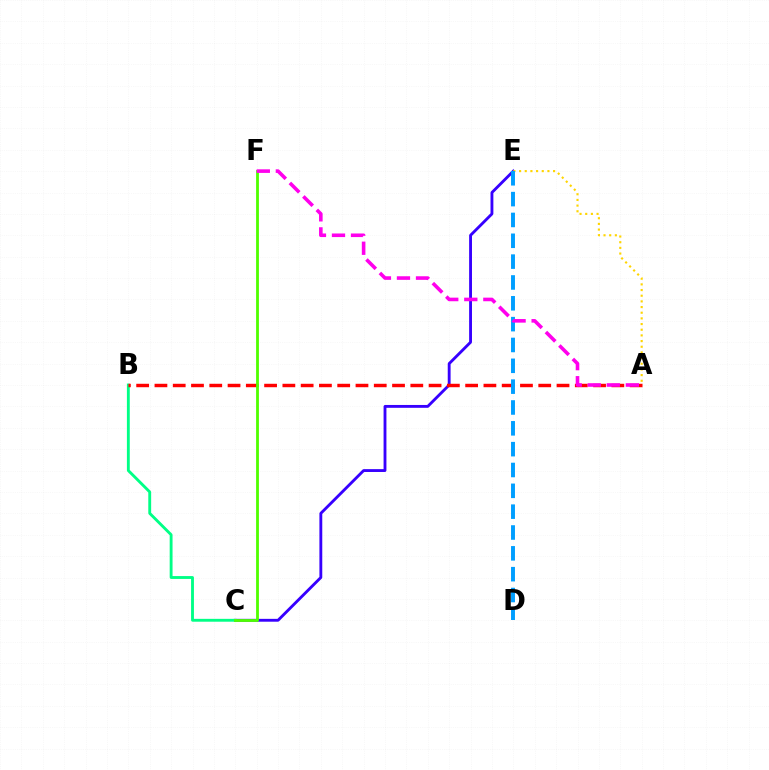{('C', 'E'): [{'color': '#3700ff', 'line_style': 'solid', 'thickness': 2.05}], ('B', 'C'): [{'color': '#00ff86', 'line_style': 'solid', 'thickness': 2.06}], ('A', 'E'): [{'color': '#ffd500', 'line_style': 'dotted', 'thickness': 1.54}], ('A', 'B'): [{'color': '#ff0000', 'line_style': 'dashed', 'thickness': 2.48}], ('D', 'E'): [{'color': '#009eff', 'line_style': 'dashed', 'thickness': 2.83}], ('C', 'F'): [{'color': '#4fff00', 'line_style': 'solid', 'thickness': 2.03}], ('A', 'F'): [{'color': '#ff00ed', 'line_style': 'dashed', 'thickness': 2.59}]}